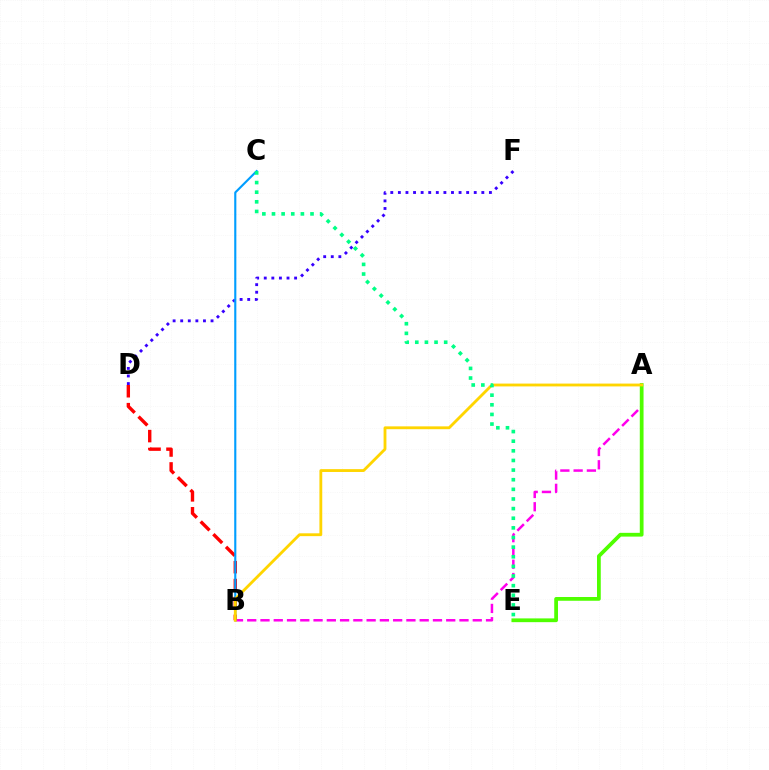{('A', 'B'): [{'color': '#ff00ed', 'line_style': 'dashed', 'thickness': 1.8}, {'color': '#ffd500', 'line_style': 'solid', 'thickness': 2.04}], ('B', 'D'): [{'color': '#ff0000', 'line_style': 'dashed', 'thickness': 2.43}], ('D', 'F'): [{'color': '#3700ff', 'line_style': 'dotted', 'thickness': 2.06}], ('B', 'C'): [{'color': '#009eff', 'line_style': 'solid', 'thickness': 1.53}], ('A', 'E'): [{'color': '#4fff00', 'line_style': 'solid', 'thickness': 2.71}], ('C', 'E'): [{'color': '#00ff86', 'line_style': 'dotted', 'thickness': 2.62}]}